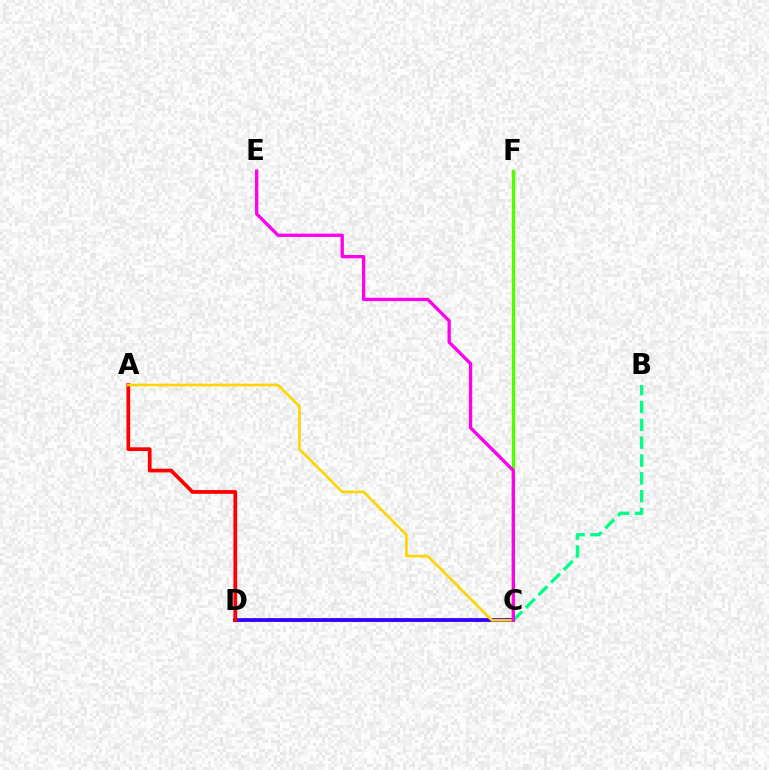{('C', 'D'): [{'color': '#009eff', 'line_style': 'solid', 'thickness': 1.93}, {'color': '#3700ff', 'line_style': 'solid', 'thickness': 2.73}], ('B', 'C'): [{'color': '#00ff86', 'line_style': 'dashed', 'thickness': 2.42}], ('A', 'D'): [{'color': '#ff0000', 'line_style': 'solid', 'thickness': 2.68}], ('C', 'F'): [{'color': '#4fff00', 'line_style': 'solid', 'thickness': 2.41}], ('A', 'C'): [{'color': '#ffd500', 'line_style': 'solid', 'thickness': 1.89}], ('C', 'E'): [{'color': '#ff00ed', 'line_style': 'solid', 'thickness': 2.38}]}